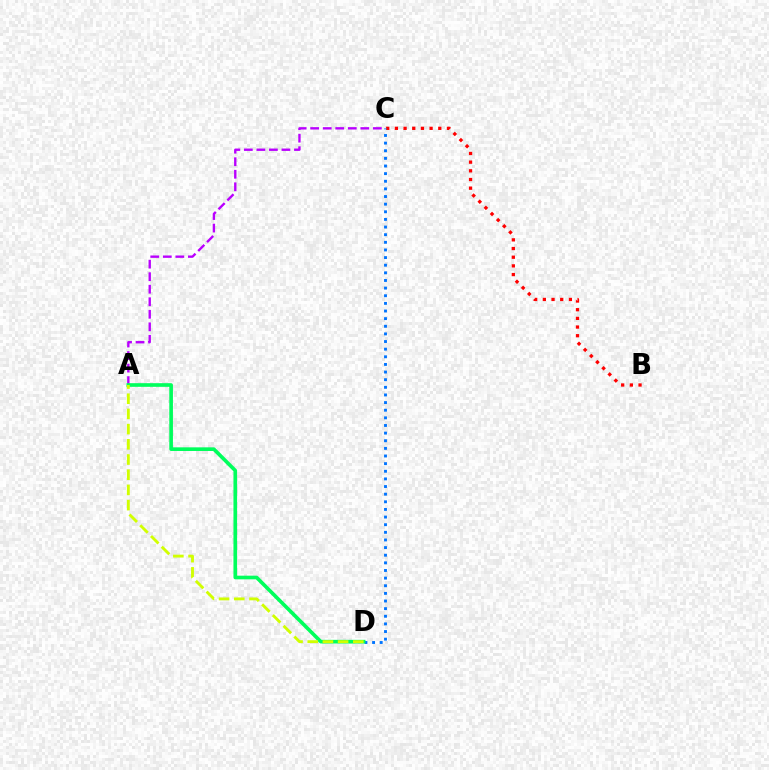{('A', 'C'): [{'color': '#b900ff', 'line_style': 'dashed', 'thickness': 1.7}], ('B', 'C'): [{'color': '#ff0000', 'line_style': 'dotted', 'thickness': 2.36}], ('C', 'D'): [{'color': '#0074ff', 'line_style': 'dotted', 'thickness': 2.07}], ('A', 'D'): [{'color': '#00ff5c', 'line_style': 'solid', 'thickness': 2.63}, {'color': '#d1ff00', 'line_style': 'dashed', 'thickness': 2.06}]}